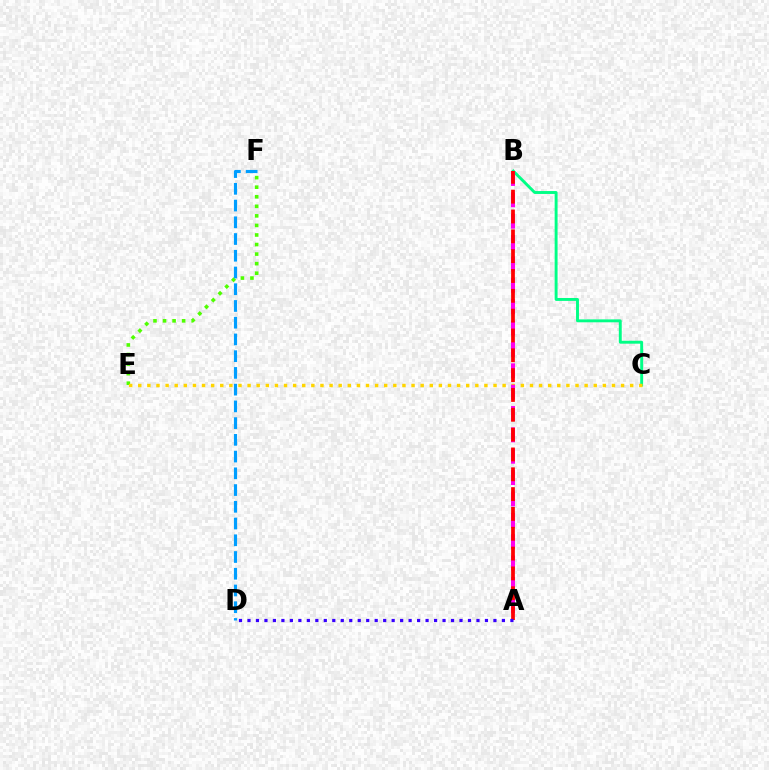{('E', 'F'): [{'color': '#4fff00', 'line_style': 'dotted', 'thickness': 2.6}], ('D', 'F'): [{'color': '#009eff', 'line_style': 'dashed', 'thickness': 2.27}], ('B', 'C'): [{'color': '#00ff86', 'line_style': 'solid', 'thickness': 2.1}], ('C', 'E'): [{'color': '#ffd500', 'line_style': 'dotted', 'thickness': 2.48}], ('A', 'B'): [{'color': '#ff00ed', 'line_style': 'dashed', 'thickness': 2.9}, {'color': '#ff0000', 'line_style': 'dashed', 'thickness': 2.69}], ('A', 'D'): [{'color': '#3700ff', 'line_style': 'dotted', 'thickness': 2.3}]}